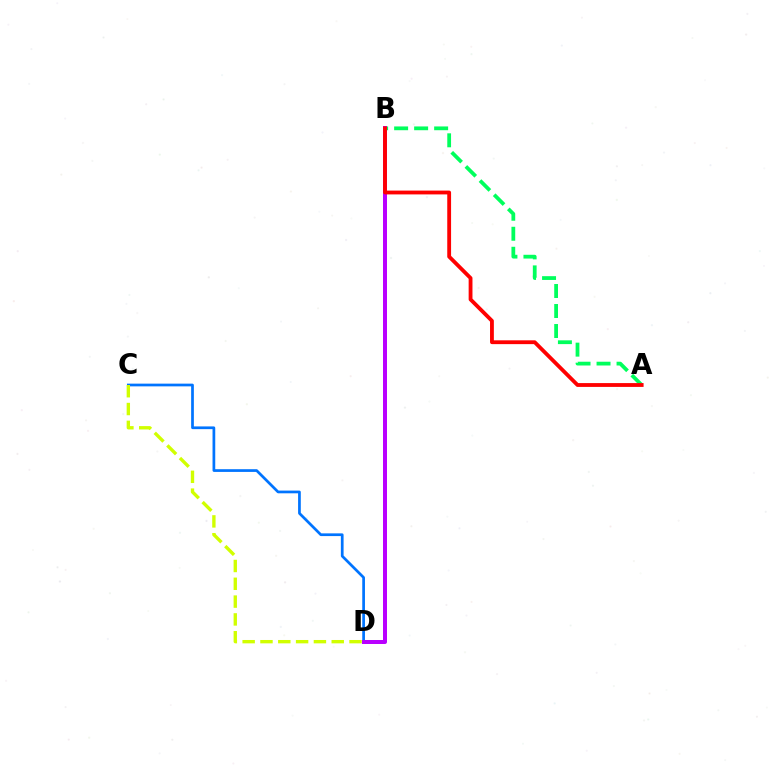{('C', 'D'): [{'color': '#0074ff', 'line_style': 'solid', 'thickness': 1.96}, {'color': '#d1ff00', 'line_style': 'dashed', 'thickness': 2.42}], ('A', 'B'): [{'color': '#00ff5c', 'line_style': 'dashed', 'thickness': 2.72}, {'color': '#ff0000', 'line_style': 'solid', 'thickness': 2.75}], ('B', 'D'): [{'color': '#b900ff', 'line_style': 'solid', 'thickness': 2.88}]}